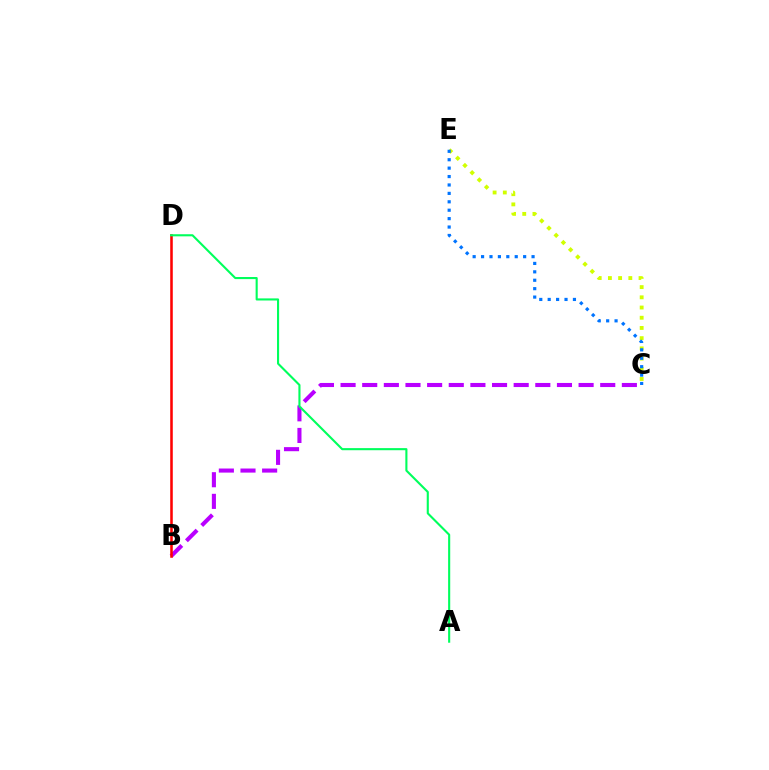{('C', 'E'): [{'color': '#d1ff00', 'line_style': 'dotted', 'thickness': 2.77}, {'color': '#0074ff', 'line_style': 'dotted', 'thickness': 2.29}], ('B', 'C'): [{'color': '#b900ff', 'line_style': 'dashed', 'thickness': 2.94}], ('B', 'D'): [{'color': '#ff0000', 'line_style': 'solid', 'thickness': 1.84}], ('A', 'D'): [{'color': '#00ff5c', 'line_style': 'solid', 'thickness': 1.52}]}